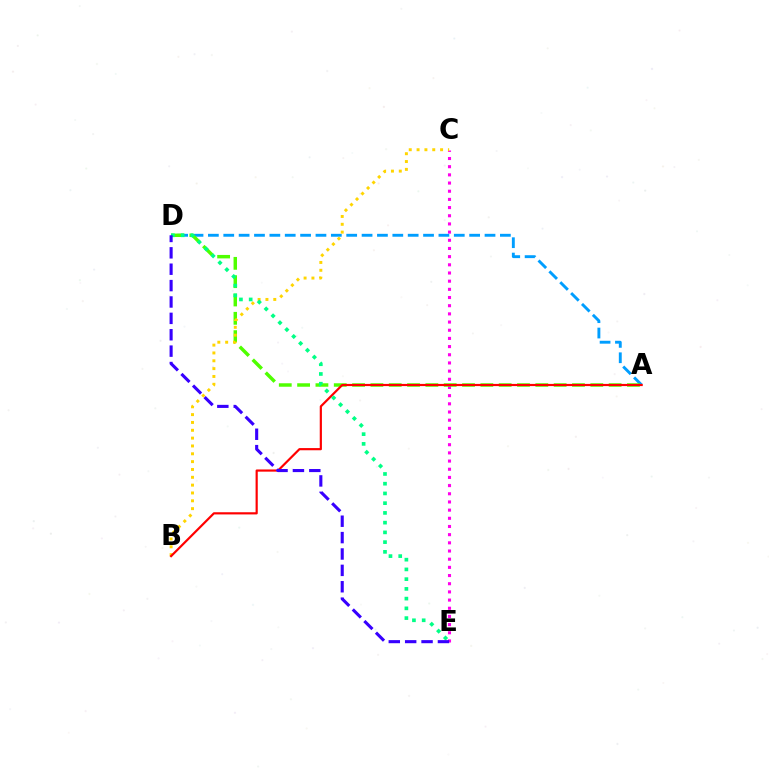{('C', 'E'): [{'color': '#ff00ed', 'line_style': 'dotted', 'thickness': 2.22}], ('A', 'D'): [{'color': '#009eff', 'line_style': 'dashed', 'thickness': 2.09}, {'color': '#4fff00', 'line_style': 'dashed', 'thickness': 2.49}], ('B', 'C'): [{'color': '#ffd500', 'line_style': 'dotted', 'thickness': 2.13}], ('A', 'B'): [{'color': '#ff0000', 'line_style': 'solid', 'thickness': 1.57}], ('D', 'E'): [{'color': '#00ff86', 'line_style': 'dotted', 'thickness': 2.65}, {'color': '#3700ff', 'line_style': 'dashed', 'thickness': 2.23}]}